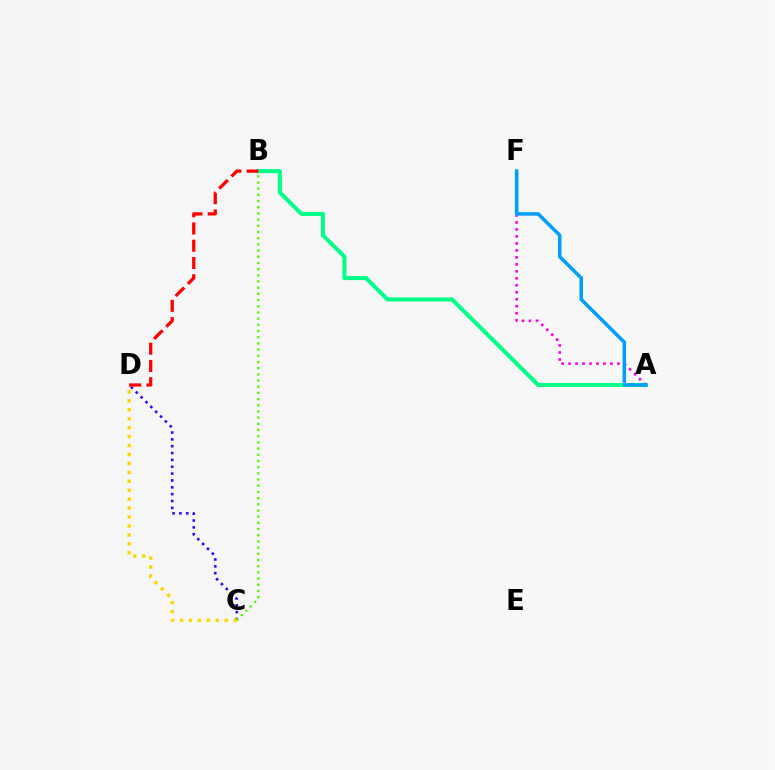{('C', 'D'): [{'color': '#3700ff', 'line_style': 'dotted', 'thickness': 1.86}, {'color': '#ffd500', 'line_style': 'dotted', 'thickness': 2.43}], ('B', 'C'): [{'color': '#4fff00', 'line_style': 'dotted', 'thickness': 1.68}], ('A', 'B'): [{'color': '#00ff86', 'line_style': 'solid', 'thickness': 2.91}], ('B', 'D'): [{'color': '#ff0000', 'line_style': 'dashed', 'thickness': 2.35}], ('A', 'F'): [{'color': '#ff00ed', 'line_style': 'dotted', 'thickness': 1.9}, {'color': '#009eff', 'line_style': 'solid', 'thickness': 2.54}]}